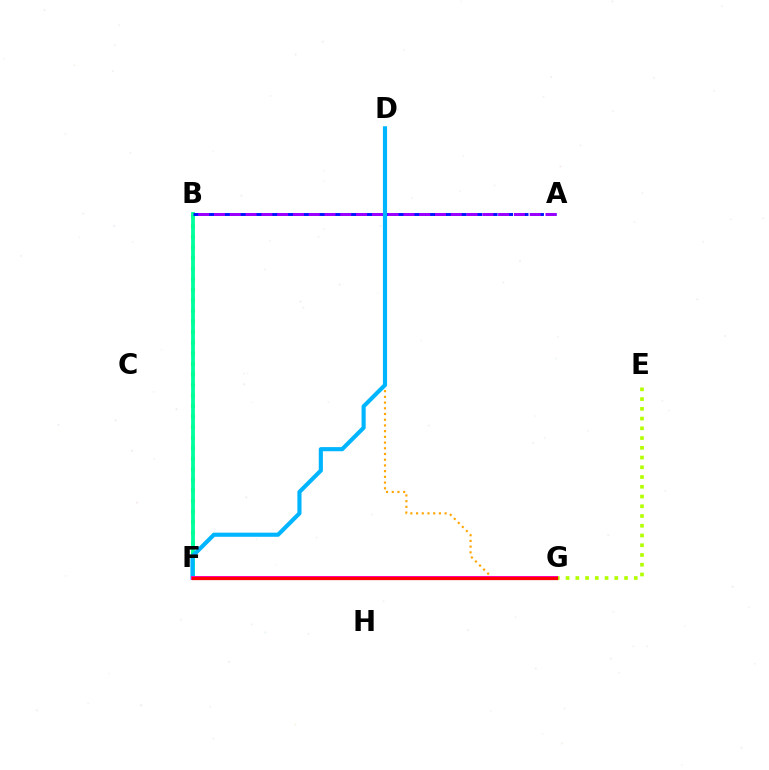{('D', 'G'): [{'color': '#ffa500', 'line_style': 'dotted', 'thickness': 1.55}], ('E', 'G'): [{'color': '#b3ff00', 'line_style': 'dotted', 'thickness': 2.65}], ('B', 'F'): [{'color': '#08ff00', 'line_style': 'dotted', 'thickness': 2.87}, {'color': '#00ff9d', 'line_style': 'solid', 'thickness': 2.72}], ('A', 'B'): [{'color': '#0010ff', 'line_style': 'dashed', 'thickness': 2.1}, {'color': '#9b00ff', 'line_style': 'dashed', 'thickness': 2.14}], ('D', 'F'): [{'color': '#00b5ff', 'line_style': 'solid', 'thickness': 2.98}], ('F', 'G'): [{'color': '#ff00bd', 'line_style': 'solid', 'thickness': 2.89}, {'color': '#ff0000', 'line_style': 'solid', 'thickness': 2.32}]}